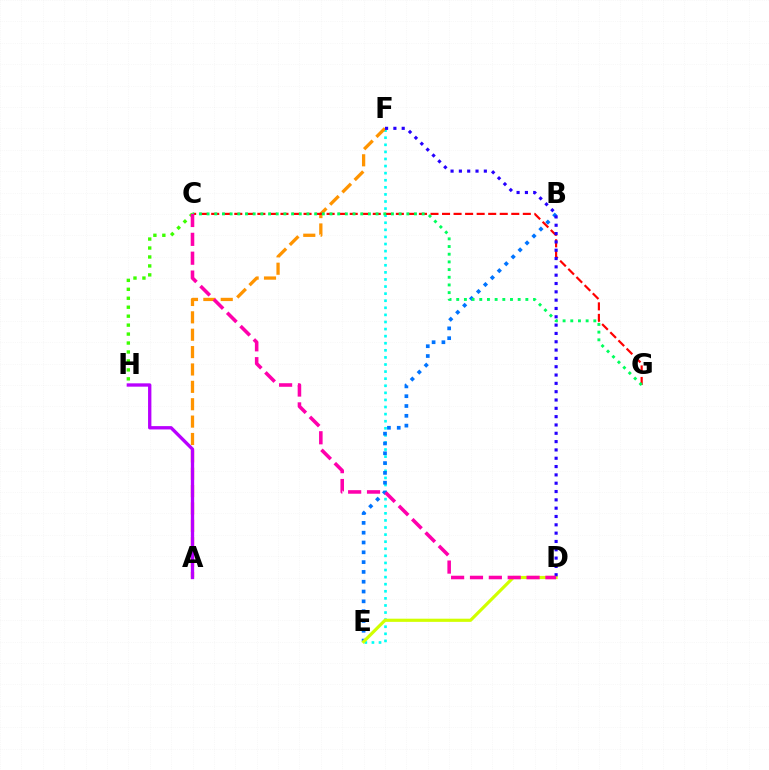{('C', 'H'): [{'color': '#3dff00', 'line_style': 'dotted', 'thickness': 2.43}], ('E', 'F'): [{'color': '#00fff6', 'line_style': 'dotted', 'thickness': 1.93}], ('B', 'E'): [{'color': '#0074ff', 'line_style': 'dotted', 'thickness': 2.66}], ('A', 'F'): [{'color': '#ff9400', 'line_style': 'dashed', 'thickness': 2.36}], ('C', 'G'): [{'color': '#ff0000', 'line_style': 'dashed', 'thickness': 1.57}, {'color': '#00ff5c', 'line_style': 'dotted', 'thickness': 2.09}], ('A', 'H'): [{'color': '#b900ff', 'line_style': 'solid', 'thickness': 2.4}], ('D', 'E'): [{'color': '#d1ff00', 'line_style': 'solid', 'thickness': 2.28}], ('D', 'F'): [{'color': '#2500ff', 'line_style': 'dotted', 'thickness': 2.26}], ('C', 'D'): [{'color': '#ff00ac', 'line_style': 'dashed', 'thickness': 2.56}]}